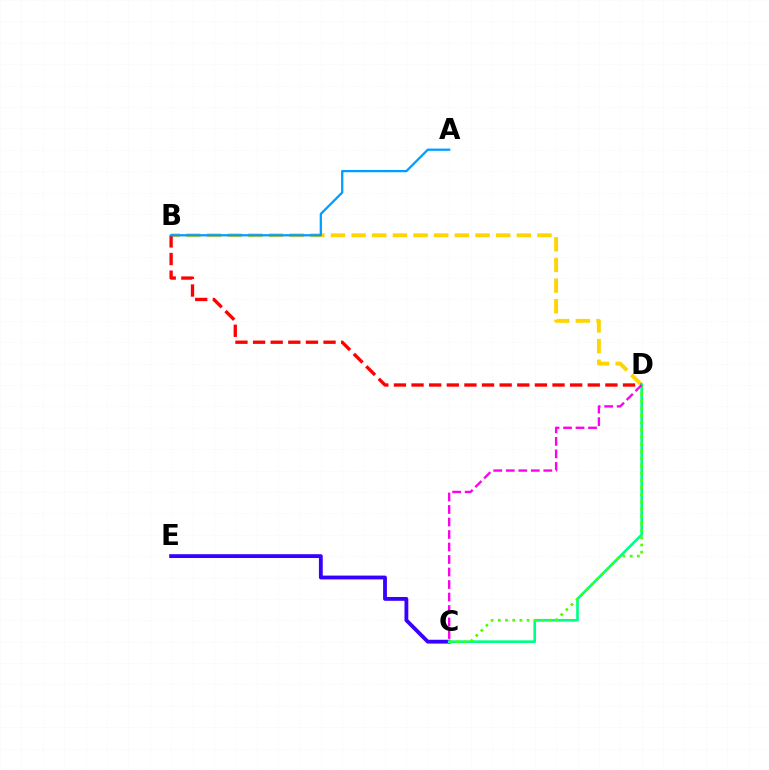{('B', 'D'): [{'color': '#ffd500', 'line_style': 'dashed', 'thickness': 2.81}, {'color': '#ff0000', 'line_style': 'dashed', 'thickness': 2.39}], ('C', 'E'): [{'color': '#3700ff', 'line_style': 'solid', 'thickness': 2.75}], ('C', 'D'): [{'color': '#00ff86', 'line_style': 'solid', 'thickness': 1.92}, {'color': '#4fff00', 'line_style': 'dotted', 'thickness': 1.96}, {'color': '#ff00ed', 'line_style': 'dashed', 'thickness': 1.7}], ('A', 'B'): [{'color': '#009eff', 'line_style': 'solid', 'thickness': 1.64}]}